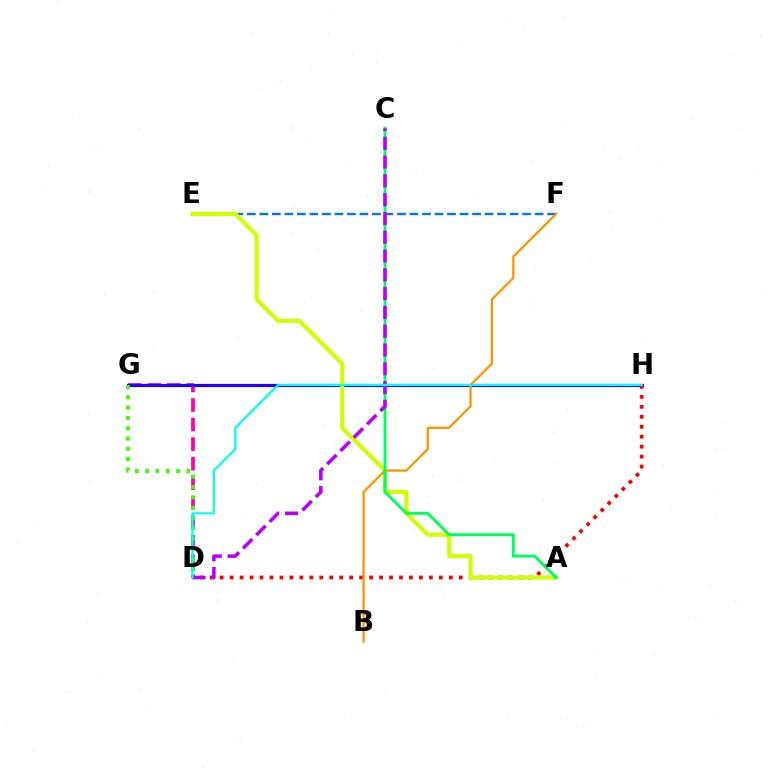{('E', 'F'): [{'color': '#0074ff', 'line_style': 'dashed', 'thickness': 1.7}], ('D', 'G'): [{'color': '#ff00ac', 'line_style': 'dashed', 'thickness': 2.66}, {'color': '#3dff00', 'line_style': 'dotted', 'thickness': 2.8}], ('G', 'H'): [{'color': '#2500ff', 'line_style': 'solid', 'thickness': 2.28}], ('D', 'H'): [{'color': '#ff0000', 'line_style': 'dotted', 'thickness': 2.71}, {'color': '#00fff6', 'line_style': 'solid', 'thickness': 1.57}], ('A', 'E'): [{'color': '#d1ff00', 'line_style': 'solid', 'thickness': 2.94}], ('B', 'F'): [{'color': '#ff9400', 'line_style': 'solid', 'thickness': 1.63}], ('A', 'C'): [{'color': '#00ff5c', 'line_style': 'solid', 'thickness': 2.08}], ('C', 'D'): [{'color': '#b900ff', 'line_style': 'dashed', 'thickness': 2.55}]}